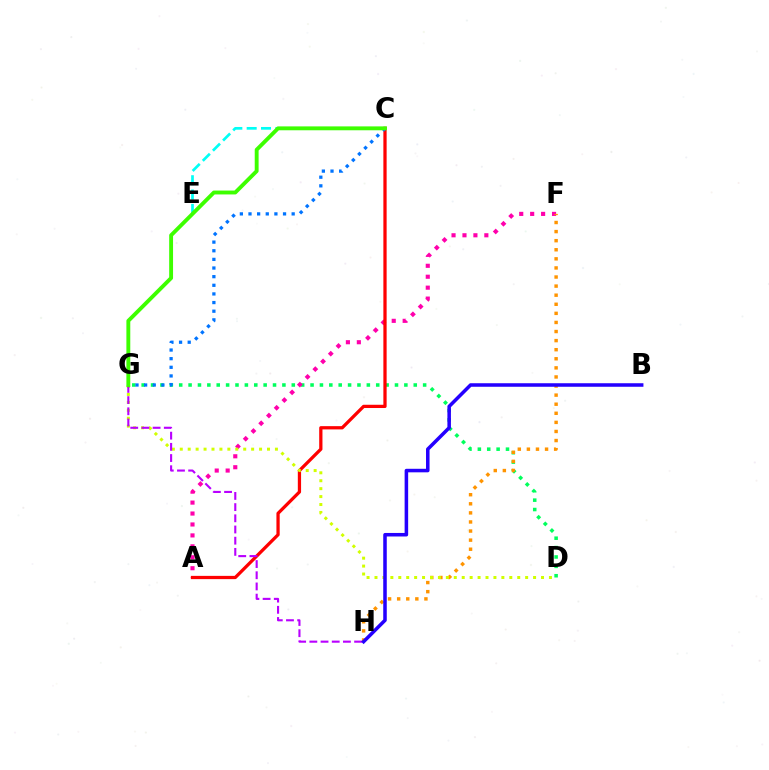{('D', 'G'): [{'color': '#00ff5c', 'line_style': 'dotted', 'thickness': 2.55}, {'color': '#d1ff00', 'line_style': 'dotted', 'thickness': 2.15}], ('A', 'F'): [{'color': '#ff00ac', 'line_style': 'dotted', 'thickness': 2.97}], ('F', 'H'): [{'color': '#ff9400', 'line_style': 'dotted', 'thickness': 2.47}], ('C', 'E'): [{'color': '#00fff6', 'line_style': 'dashed', 'thickness': 1.95}], ('A', 'C'): [{'color': '#ff0000', 'line_style': 'solid', 'thickness': 2.35}], ('G', 'H'): [{'color': '#b900ff', 'line_style': 'dashed', 'thickness': 1.52}], ('B', 'H'): [{'color': '#2500ff', 'line_style': 'solid', 'thickness': 2.54}], ('C', 'G'): [{'color': '#0074ff', 'line_style': 'dotted', 'thickness': 2.35}, {'color': '#3dff00', 'line_style': 'solid', 'thickness': 2.79}]}